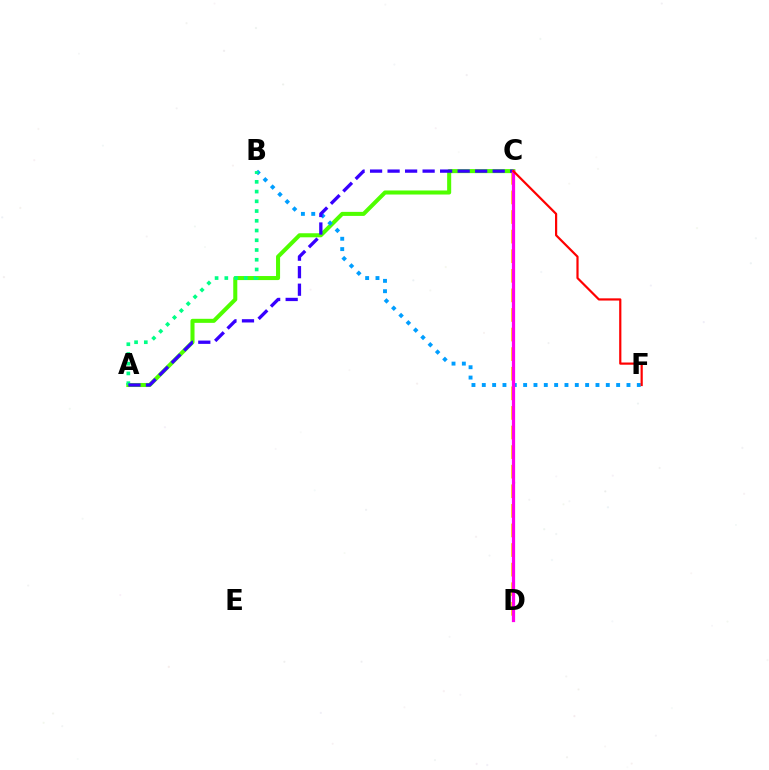{('A', 'C'): [{'color': '#4fff00', 'line_style': 'solid', 'thickness': 2.91}, {'color': '#3700ff', 'line_style': 'dashed', 'thickness': 2.38}], ('C', 'D'): [{'color': '#ffd500', 'line_style': 'dashed', 'thickness': 2.66}, {'color': '#ff00ed', 'line_style': 'solid', 'thickness': 2.33}], ('B', 'F'): [{'color': '#009eff', 'line_style': 'dotted', 'thickness': 2.81}], ('A', 'B'): [{'color': '#00ff86', 'line_style': 'dotted', 'thickness': 2.65}], ('C', 'F'): [{'color': '#ff0000', 'line_style': 'solid', 'thickness': 1.59}]}